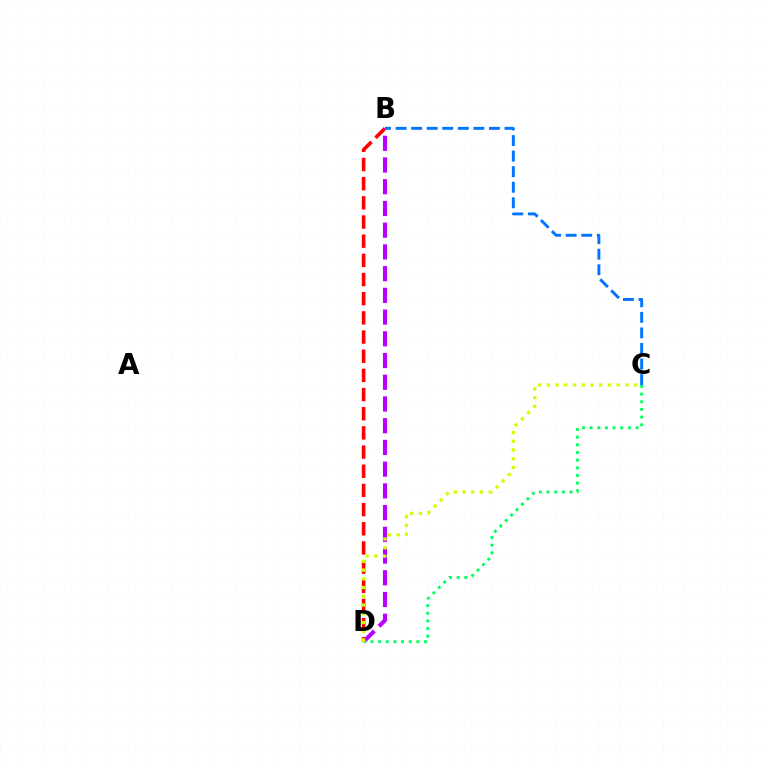{('B', 'D'): [{'color': '#ff0000', 'line_style': 'dashed', 'thickness': 2.6}, {'color': '#b900ff', 'line_style': 'dashed', 'thickness': 2.95}], ('C', 'D'): [{'color': '#00ff5c', 'line_style': 'dotted', 'thickness': 2.08}, {'color': '#d1ff00', 'line_style': 'dotted', 'thickness': 2.38}], ('B', 'C'): [{'color': '#0074ff', 'line_style': 'dashed', 'thickness': 2.11}]}